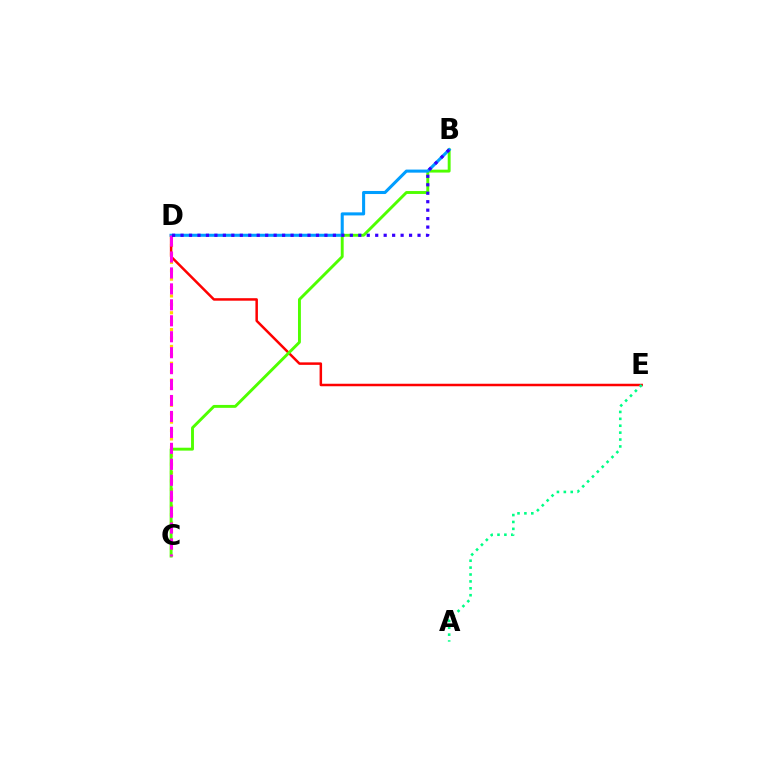{('C', 'D'): [{'color': '#ffd500', 'line_style': 'dotted', 'thickness': 2.28}, {'color': '#ff00ed', 'line_style': 'dashed', 'thickness': 2.17}], ('D', 'E'): [{'color': '#ff0000', 'line_style': 'solid', 'thickness': 1.8}], ('B', 'C'): [{'color': '#4fff00', 'line_style': 'solid', 'thickness': 2.09}], ('B', 'D'): [{'color': '#009eff', 'line_style': 'solid', 'thickness': 2.2}, {'color': '#3700ff', 'line_style': 'dotted', 'thickness': 2.3}], ('A', 'E'): [{'color': '#00ff86', 'line_style': 'dotted', 'thickness': 1.87}]}